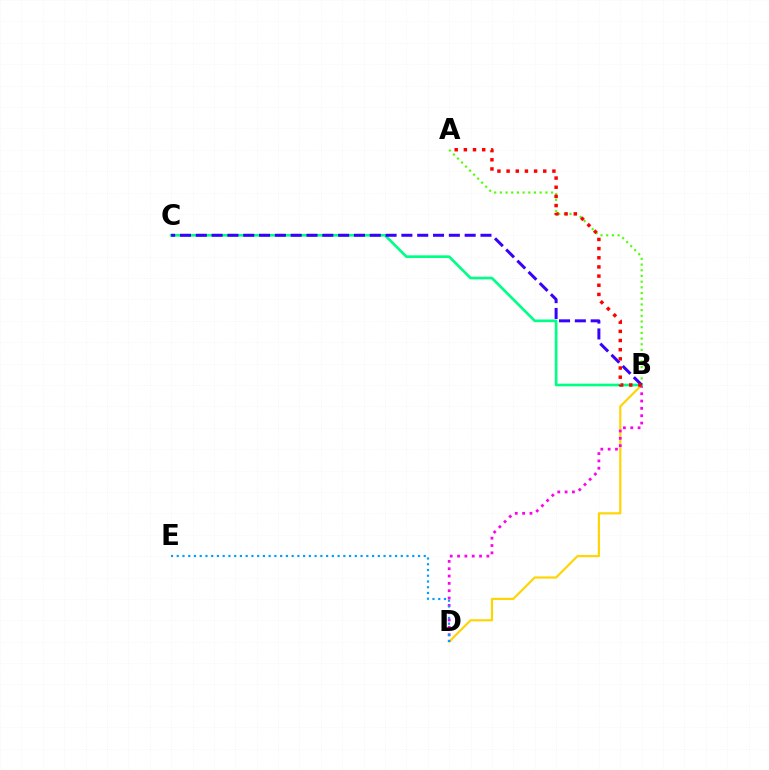{('B', 'D'): [{'color': '#ffd500', 'line_style': 'solid', 'thickness': 1.56}, {'color': '#ff00ed', 'line_style': 'dotted', 'thickness': 1.99}], ('B', 'C'): [{'color': '#00ff86', 'line_style': 'solid', 'thickness': 1.93}, {'color': '#3700ff', 'line_style': 'dashed', 'thickness': 2.15}], ('A', 'B'): [{'color': '#4fff00', 'line_style': 'dotted', 'thickness': 1.55}, {'color': '#ff0000', 'line_style': 'dotted', 'thickness': 2.49}], ('D', 'E'): [{'color': '#009eff', 'line_style': 'dotted', 'thickness': 1.56}]}